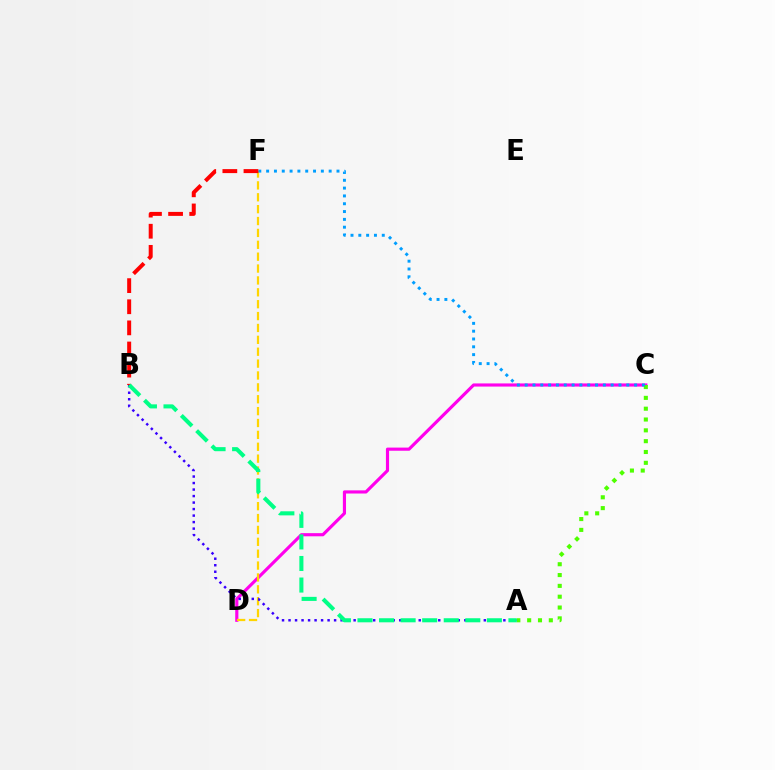{('C', 'D'): [{'color': '#ff00ed', 'line_style': 'solid', 'thickness': 2.27}], ('D', 'F'): [{'color': '#ffd500', 'line_style': 'dashed', 'thickness': 1.61}], ('A', 'C'): [{'color': '#4fff00', 'line_style': 'dotted', 'thickness': 2.94}], ('C', 'F'): [{'color': '#009eff', 'line_style': 'dotted', 'thickness': 2.12}], ('A', 'B'): [{'color': '#3700ff', 'line_style': 'dotted', 'thickness': 1.77}, {'color': '#00ff86', 'line_style': 'dashed', 'thickness': 2.93}], ('B', 'F'): [{'color': '#ff0000', 'line_style': 'dashed', 'thickness': 2.87}]}